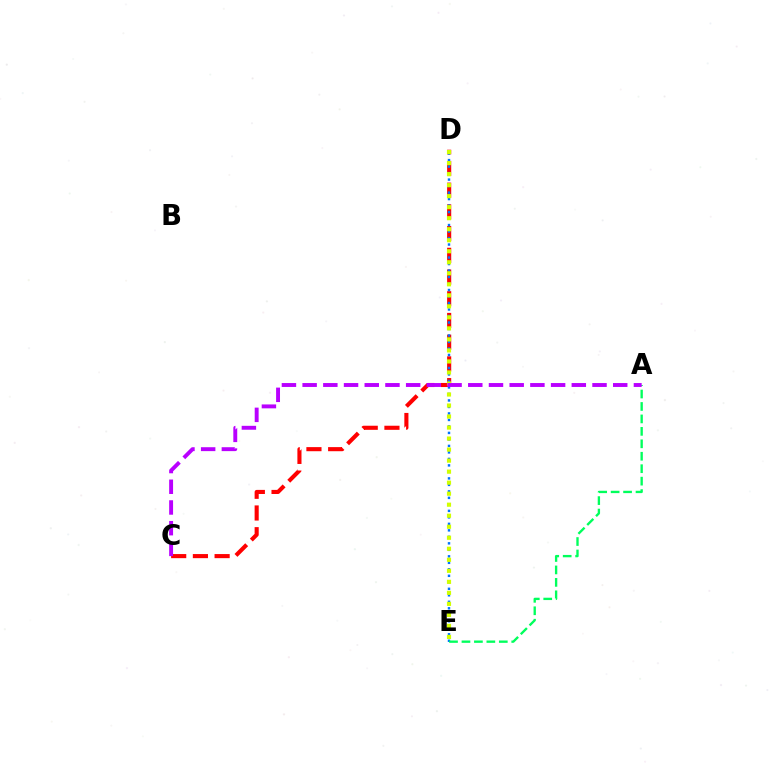{('C', 'D'): [{'color': '#ff0000', 'line_style': 'dashed', 'thickness': 2.95}], ('D', 'E'): [{'color': '#0074ff', 'line_style': 'dotted', 'thickness': 1.76}, {'color': '#d1ff00', 'line_style': 'dotted', 'thickness': 2.99}], ('A', 'E'): [{'color': '#00ff5c', 'line_style': 'dashed', 'thickness': 1.69}], ('A', 'C'): [{'color': '#b900ff', 'line_style': 'dashed', 'thickness': 2.81}]}